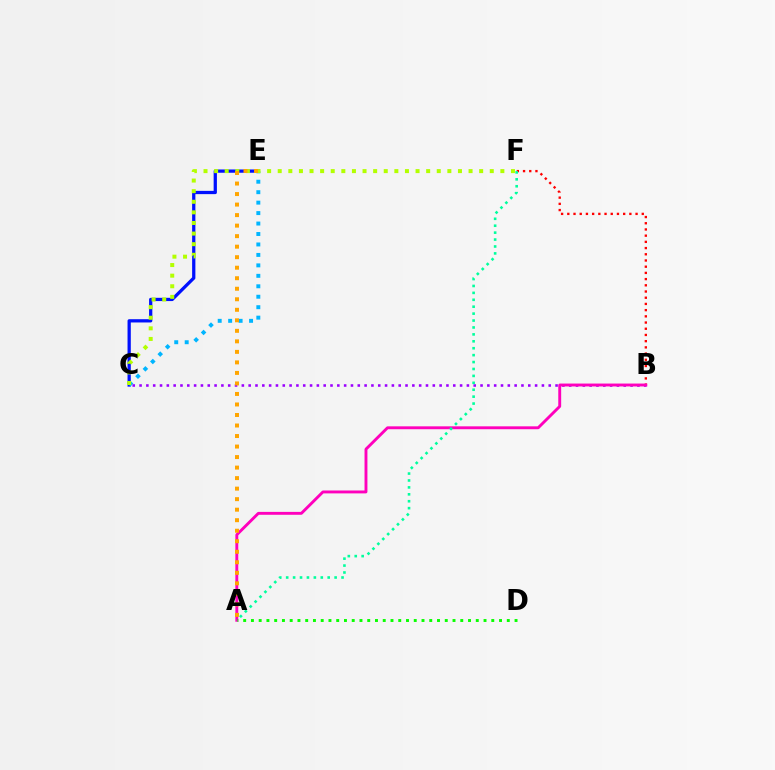{('C', 'E'): [{'color': '#0010ff', 'line_style': 'solid', 'thickness': 2.35}, {'color': '#00b5ff', 'line_style': 'dotted', 'thickness': 2.84}], ('C', 'F'): [{'color': '#b3ff00', 'line_style': 'dotted', 'thickness': 2.88}], ('B', 'F'): [{'color': '#ff0000', 'line_style': 'dotted', 'thickness': 1.69}], ('B', 'C'): [{'color': '#9b00ff', 'line_style': 'dotted', 'thickness': 1.85}], ('A', 'B'): [{'color': '#ff00bd', 'line_style': 'solid', 'thickness': 2.08}], ('A', 'E'): [{'color': '#ffa500', 'line_style': 'dotted', 'thickness': 2.86}], ('A', 'D'): [{'color': '#08ff00', 'line_style': 'dotted', 'thickness': 2.11}], ('A', 'F'): [{'color': '#00ff9d', 'line_style': 'dotted', 'thickness': 1.88}]}